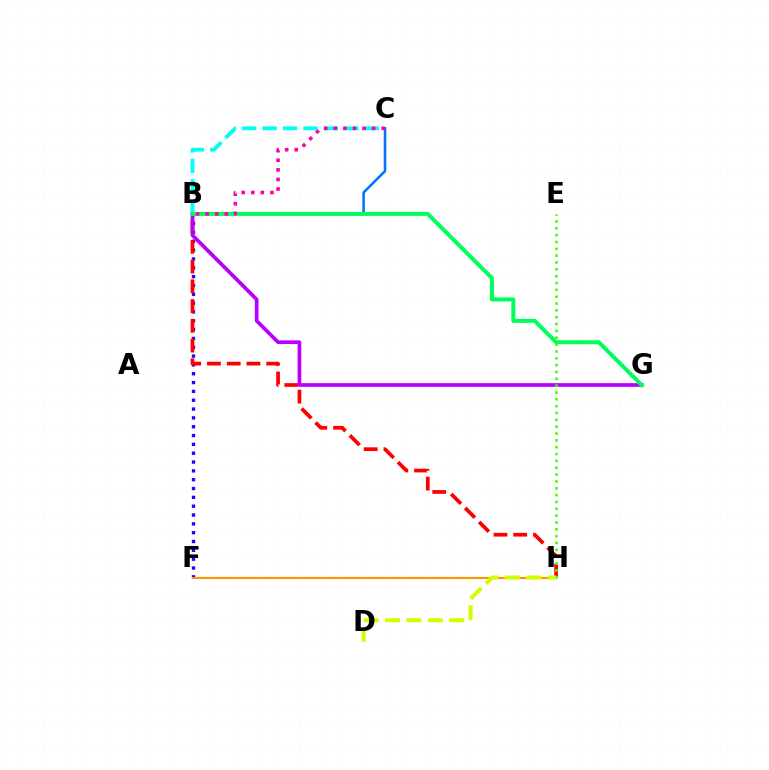{('B', 'F'): [{'color': '#2500ff', 'line_style': 'dotted', 'thickness': 2.4}], ('B', 'H'): [{'color': '#ff0000', 'line_style': 'dashed', 'thickness': 2.68}], ('B', 'C'): [{'color': '#00fff6', 'line_style': 'dashed', 'thickness': 2.78}, {'color': '#0074ff', 'line_style': 'solid', 'thickness': 1.84}, {'color': '#ff00ac', 'line_style': 'dotted', 'thickness': 2.6}], ('B', 'G'): [{'color': '#b900ff', 'line_style': 'solid', 'thickness': 2.68}, {'color': '#00ff5c', 'line_style': 'solid', 'thickness': 2.89}], ('F', 'H'): [{'color': '#ff9400', 'line_style': 'solid', 'thickness': 1.52}], ('E', 'H'): [{'color': '#3dff00', 'line_style': 'dotted', 'thickness': 1.86}], ('D', 'H'): [{'color': '#d1ff00', 'line_style': 'dashed', 'thickness': 2.91}]}